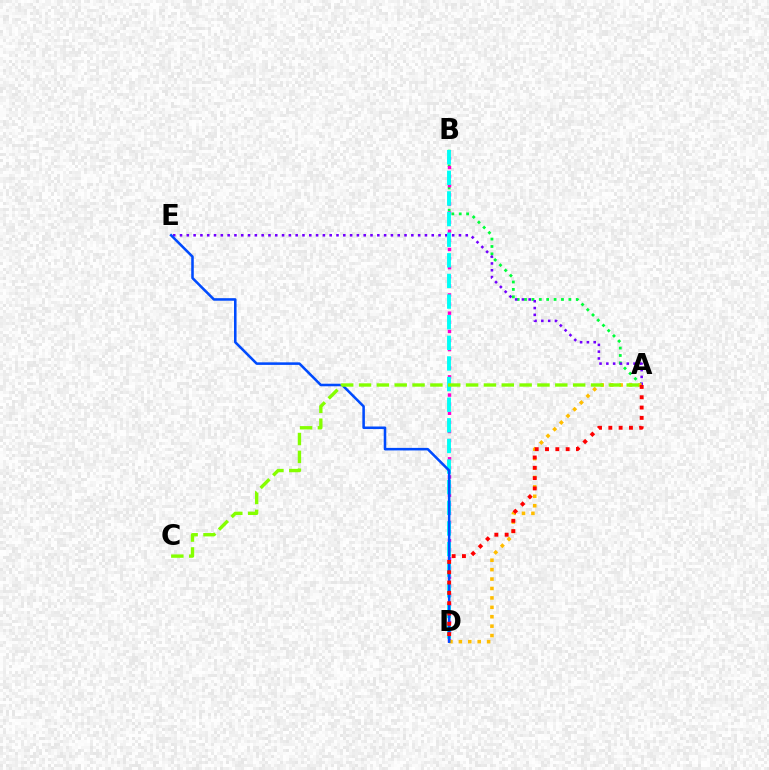{('A', 'B'): [{'color': '#00ff39', 'line_style': 'dotted', 'thickness': 2.01}], ('B', 'D'): [{'color': '#ff00cf', 'line_style': 'dotted', 'thickness': 2.47}, {'color': '#00fff6', 'line_style': 'dashed', 'thickness': 2.8}], ('A', 'E'): [{'color': '#7200ff', 'line_style': 'dotted', 'thickness': 1.85}], ('A', 'D'): [{'color': '#ffbd00', 'line_style': 'dotted', 'thickness': 2.56}, {'color': '#ff0000', 'line_style': 'dotted', 'thickness': 2.8}], ('D', 'E'): [{'color': '#004bff', 'line_style': 'solid', 'thickness': 1.84}], ('A', 'C'): [{'color': '#84ff00', 'line_style': 'dashed', 'thickness': 2.42}]}